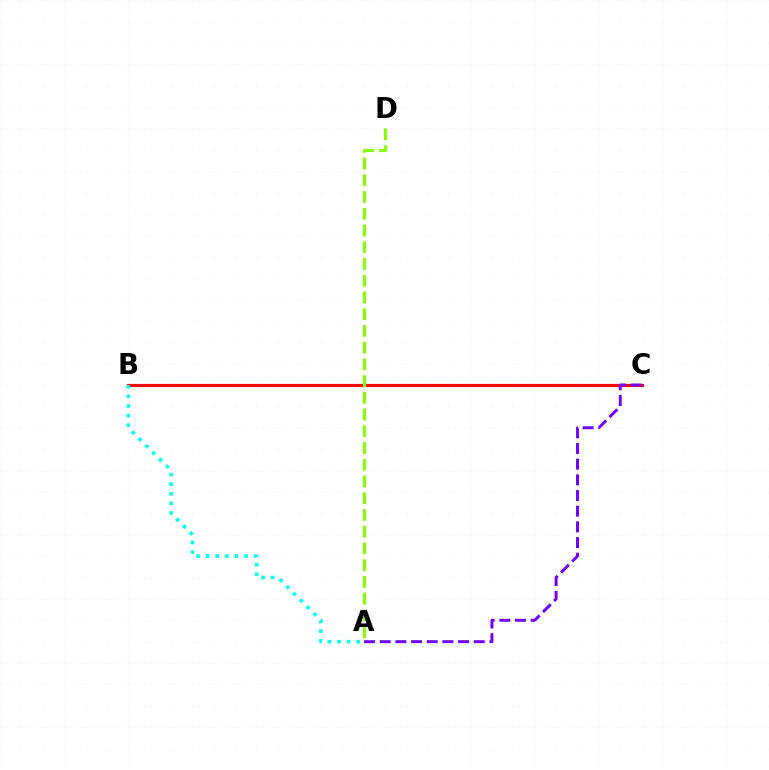{('B', 'C'): [{'color': '#ff0000', 'line_style': 'solid', 'thickness': 2.28}], ('A', 'D'): [{'color': '#84ff00', 'line_style': 'dashed', 'thickness': 2.27}], ('A', 'B'): [{'color': '#00fff6', 'line_style': 'dotted', 'thickness': 2.61}], ('A', 'C'): [{'color': '#7200ff', 'line_style': 'dashed', 'thickness': 2.13}]}